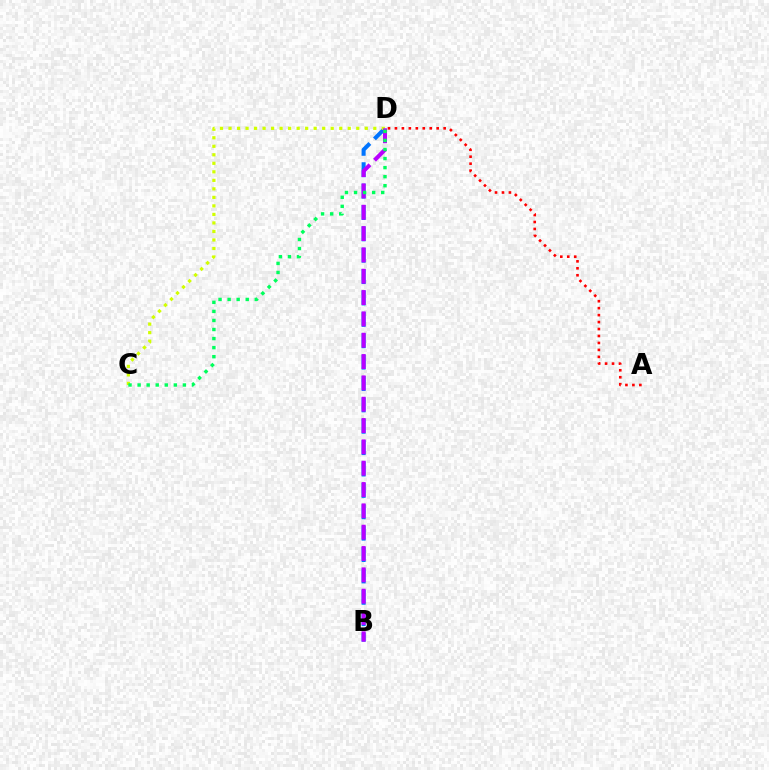{('B', 'D'): [{'color': '#0074ff', 'line_style': 'dashed', 'thickness': 2.9}, {'color': '#b900ff', 'line_style': 'dashed', 'thickness': 2.9}], ('C', 'D'): [{'color': '#d1ff00', 'line_style': 'dotted', 'thickness': 2.31}, {'color': '#00ff5c', 'line_style': 'dotted', 'thickness': 2.46}], ('A', 'D'): [{'color': '#ff0000', 'line_style': 'dotted', 'thickness': 1.89}]}